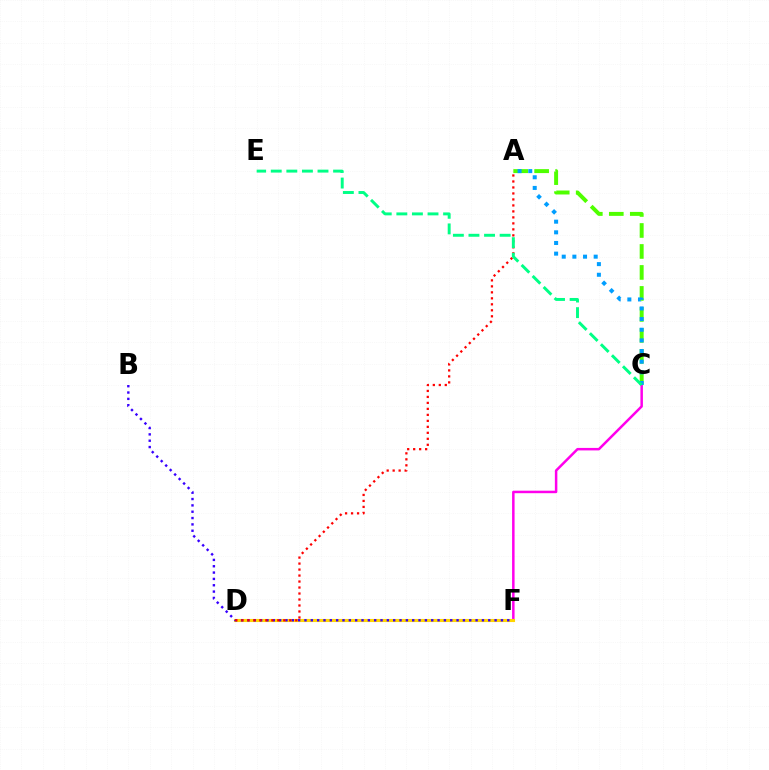{('C', 'F'): [{'color': '#ff00ed', 'line_style': 'solid', 'thickness': 1.8}], ('D', 'F'): [{'color': '#ffd500', 'line_style': 'solid', 'thickness': 2.23}], ('B', 'F'): [{'color': '#3700ff', 'line_style': 'dotted', 'thickness': 1.72}], ('A', 'C'): [{'color': '#4fff00', 'line_style': 'dashed', 'thickness': 2.85}, {'color': '#009eff', 'line_style': 'dotted', 'thickness': 2.89}], ('A', 'D'): [{'color': '#ff0000', 'line_style': 'dotted', 'thickness': 1.63}], ('C', 'E'): [{'color': '#00ff86', 'line_style': 'dashed', 'thickness': 2.12}]}